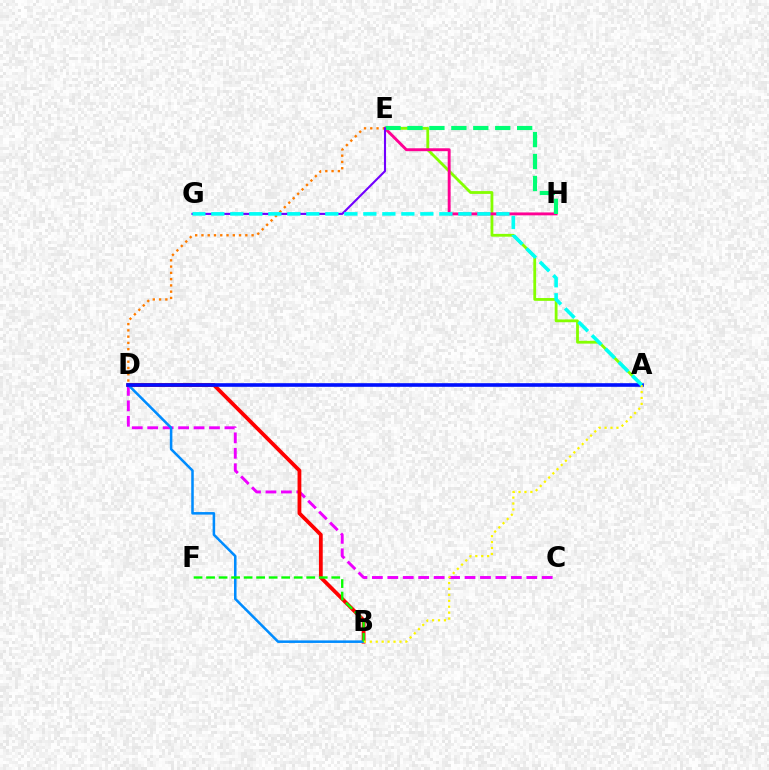{('A', 'E'): [{'color': '#84ff00', 'line_style': 'solid', 'thickness': 2.02}], ('E', 'H'): [{'color': '#ff0094', 'line_style': 'solid', 'thickness': 2.09}, {'color': '#00ff74', 'line_style': 'dashed', 'thickness': 2.98}], ('D', 'E'): [{'color': '#ff7c00', 'line_style': 'dotted', 'thickness': 1.7}], ('C', 'D'): [{'color': '#ee00ff', 'line_style': 'dashed', 'thickness': 2.1}], ('B', 'D'): [{'color': '#ff0000', 'line_style': 'solid', 'thickness': 2.73}, {'color': '#008cff', 'line_style': 'solid', 'thickness': 1.83}], ('A', 'D'): [{'color': '#0010ff', 'line_style': 'solid', 'thickness': 2.61}], ('B', 'F'): [{'color': '#08ff00', 'line_style': 'dashed', 'thickness': 1.7}], ('E', 'G'): [{'color': '#7200ff', 'line_style': 'solid', 'thickness': 1.52}], ('A', 'B'): [{'color': '#fcf500', 'line_style': 'dotted', 'thickness': 1.61}], ('A', 'G'): [{'color': '#00fff6', 'line_style': 'dashed', 'thickness': 2.58}]}